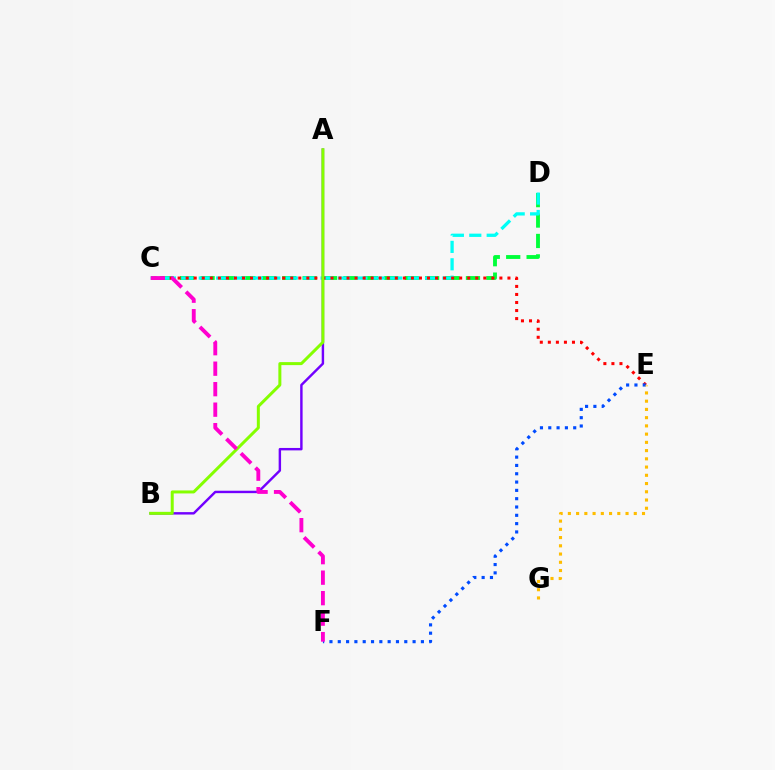{('C', 'D'): [{'color': '#00ff39', 'line_style': 'dashed', 'thickness': 2.77}, {'color': '#00fff6', 'line_style': 'dashed', 'thickness': 2.36}], ('C', 'E'): [{'color': '#ff0000', 'line_style': 'dotted', 'thickness': 2.19}], ('A', 'B'): [{'color': '#7200ff', 'line_style': 'solid', 'thickness': 1.74}, {'color': '#84ff00', 'line_style': 'solid', 'thickness': 2.16}], ('E', 'F'): [{'color': '#004bff', 'line_style': 'dotted', 'thickness': 2.26}], ('C', 'F'): [{'color': '#ff00cf', 'line_style': 'dashed', 'thickness': 2.78}], ('E', 'G'): [{'color': '#ffbd00', 'line_style': 'dotted', 'thickness': 2.24}]}